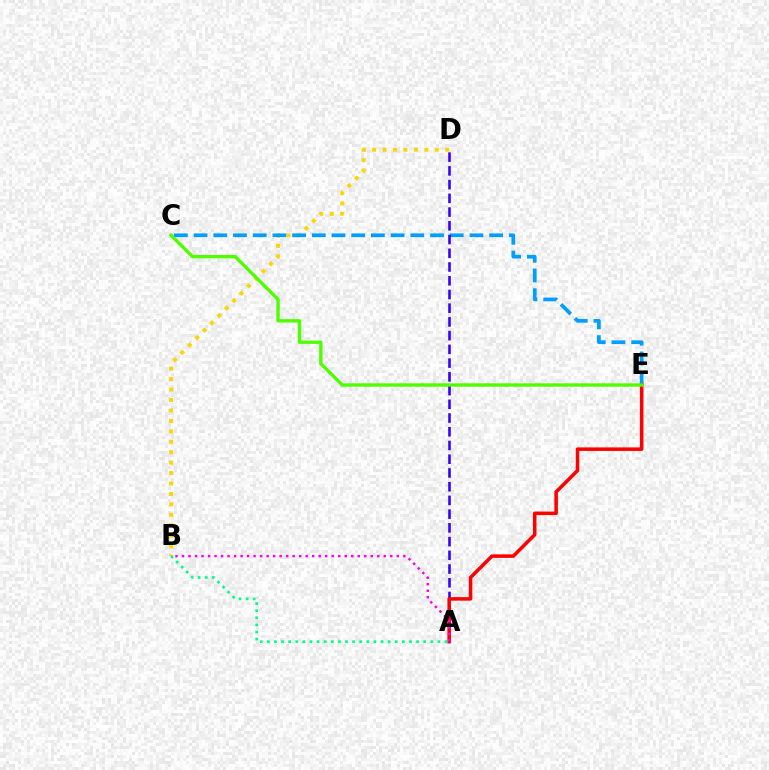{('B', 'D'): [{'color': '#ffd500', 'line_style': 'dotted', 'thickness': 2.84}], ('C', 'E'): [{'color': '#009eff', 'line_style': 'dashed', 'thickness': 2.68}, {'color': '#4fff00', 'line_style': 'solid', 'thickness': 2.43}], ('A', 'D'): [{'color': '#3700ff', 'line_style': 'dashed', 'thickness': 1.87}], ('A', 'E'): [{'color': '#ff0000', 'line_style': 'solid', 'thickness': 2.55}], ('A', 'B'): [{'color': '#00ff86', 'line_style': 'dotted', 'thickness': 1.93}, {'color': '#ff00ed', 'line_style': 'dotted', 'thickness': 1.77}]}